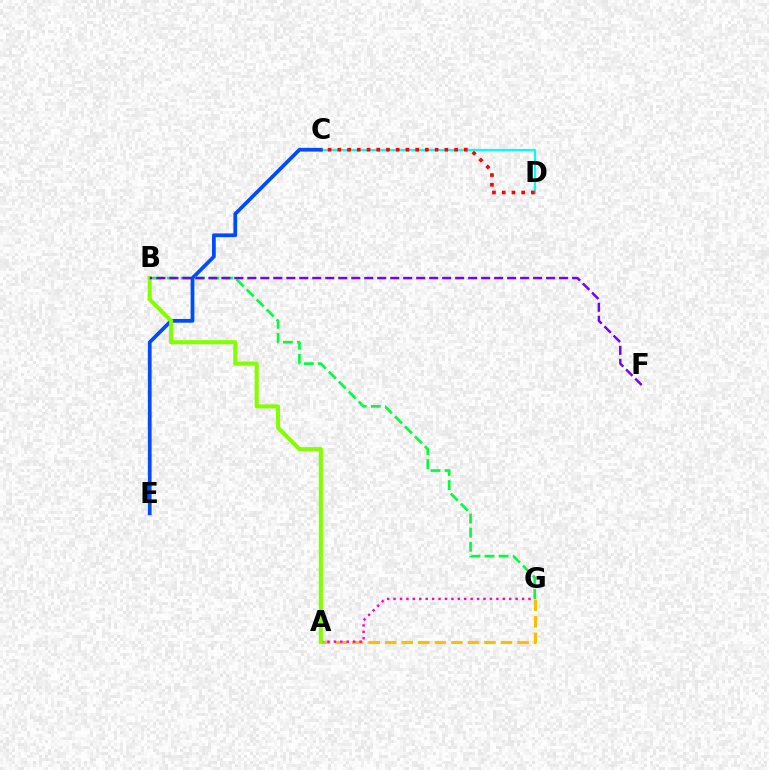{('C', 'D'): [{'color': '#00fff6', 'line_style': 'solid', 'thickness': 1.56}, {'color': '#ff0000', 'line_style': 'dotted', 'thickness': 2.64}], ('A', 'G'): [{'color': '#ffbd00', 'line_style': 'dashed', 'thickness': 2.25}, {'color': '#ff00cf', 'line_style': 'dotted', 'thickness': 1.75}], ('C', 'E'): [{'color': '#004bff', 'line_style': 'solid', 'thickness': 2.7}], ('B', 'G'): [{'color': '#00ff39', 'line_style': 'dashed', 'thickness': 1.92}], ('A', 'B'): [{'color': '#84ff00', 'line_style': 'solid', 'thickness': 2.94}], ('B', 'F'): [{'color': '#7200ff', 'line_style': 'dashed', 'thickness': 1.76}]}